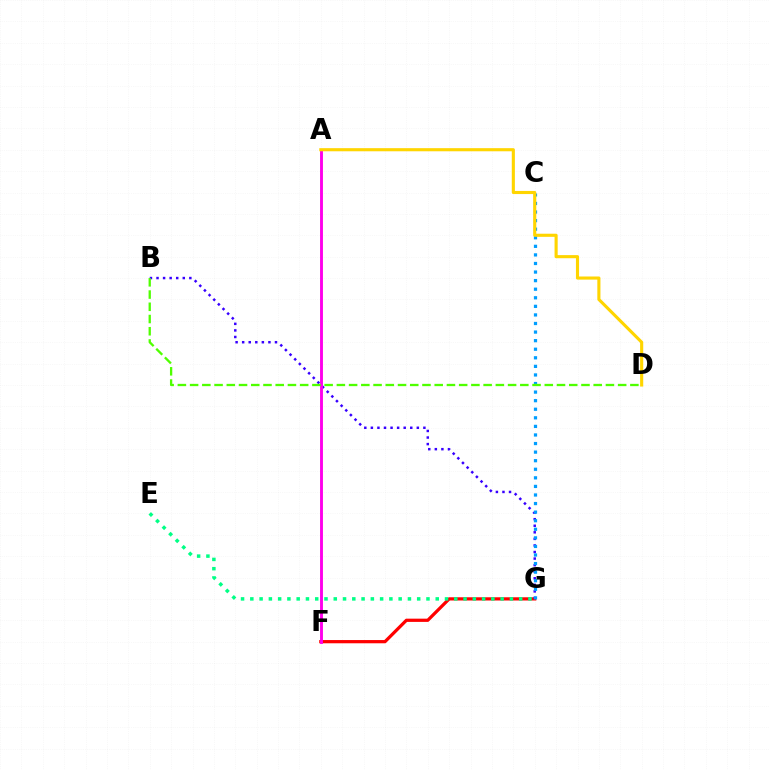{('F', 'G'): [{'color': '#ff0000', 'line_style': 'solid', 'thickness': 2.33}], ('B', 'G'): [{'color': '#3700ff', 'line_style': 'dotted', 'thickness': 1.78}], ('C', 'G'): [{'color': '#009eff', 'line_style': 'dotted', 'thickness': 2.33}], ('A', 'F'): [{'color': '#ff00ed', 'line_style': 'solid', 'thickness': 2.08}], ('E', 'G'): [{'color': '#00ff86', 'line_style': 'dotted', 'thickness': 2.52}], ('B', 'D'): [{'color': '#4fff00', 'line_style': 'dashed', 'thickness': 1.66}], ('A', 'D'): [{'color': '#ffd500', 'line_style': 'solid', 'thickness': 2.24}]}